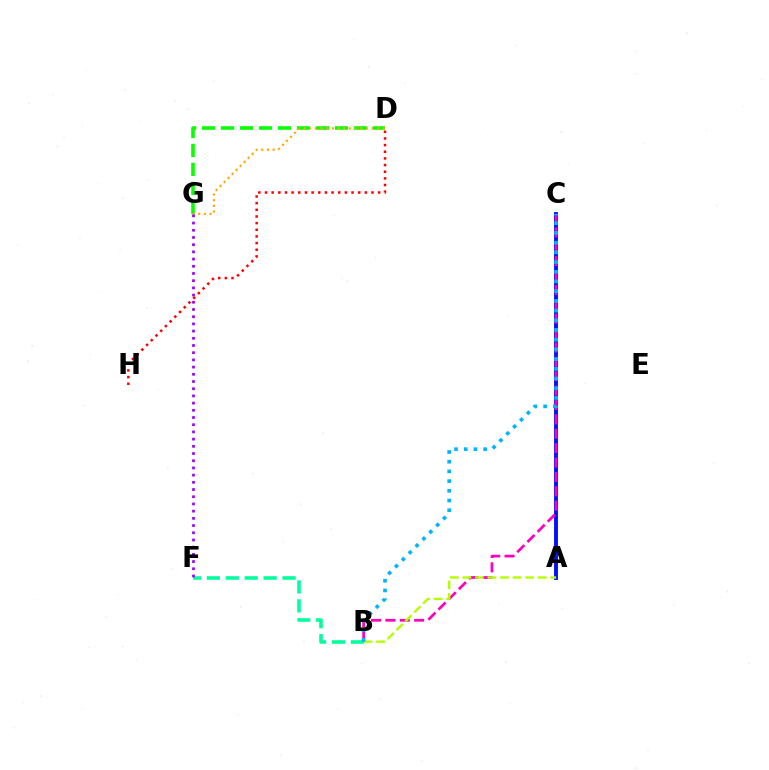{('A', 'C'): [{'color': '#0010ff', 'line_style': 'solid', 'thickness': 2.79}], ('D', 'G'): [{'color': '#08ff00', 'line_style': 'dashed', 'thickness': 2.58}, {'color': '#ffa500', 'line_style': 'dotted', 'thickness': 1.54}], ('B', 'F'): [{'color': '#00ff9d', 'line_style': 'dashed', 'thickness': 2.57}], ('B', 'C'): [{'color': '#ff00bd', 'line_style': 'dashed', 'thickness': 1.95}, {'color': '#00b5ff', 'line_style': 'dotted', 'thickness': 2.64}], ('A', 'B'): [{'color': '#b3ff00', 'line_style': 'dashed', 'thickness': 1.7}], ('D', 'H'): [{'color': '#ff0000', 'line_style': 'dotted', 'thickness': 1.81}], ('F', 'G'): [{'color': '#9b00ff', 'line_style': 'dotted', 'thickness': 1.96}]}